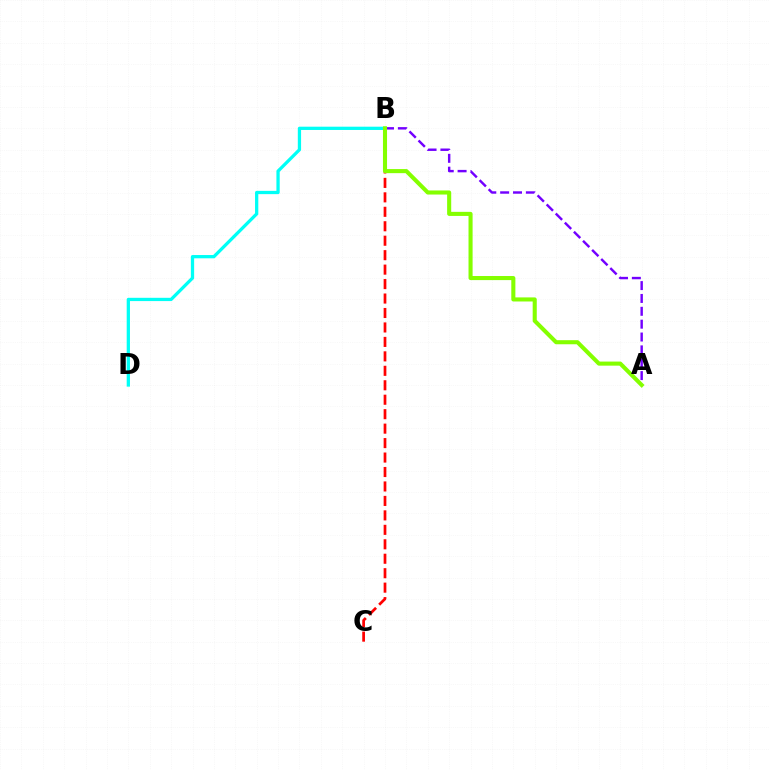{('A', 'B'): [{'color': '#7200ff', 'line_style': 'dashed', 'thickness': 1.75}, {'color': '#84ff00', 'line_style': 'solid', 'thickness': 2.94}], ('B', 'D'): [{'color': '#00fff6', 'line_style': 'solid', 'thickness': 2.36}], ('B', 'C'): [{'color': '#ff0000', 'line_style': 'dashed', 'thickness': 1.96}]}